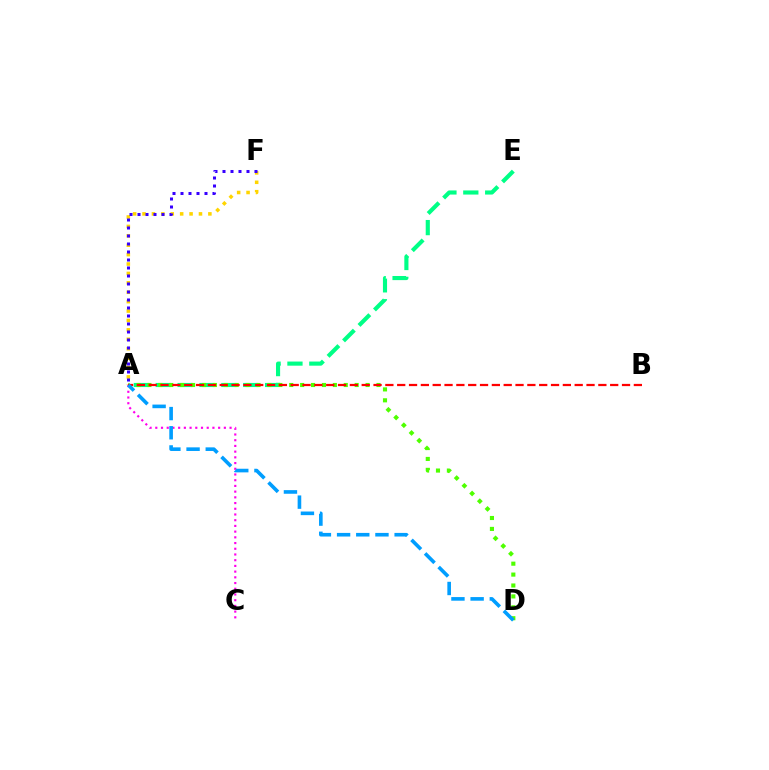{('A', 'C'): [{'color': '#ff00ed', 'line_style': 'dotted', 'thickness': 1.55}], ('A', 'E'): [{'color': '#00ff86', 'line_style': 'dashed', 'thickness': 2.97}], ('A', 'D'): [{'color': '#4fff00', 'line_style': 'dotted', 'thickness': 2.96}, {'color': '#009eff', 'line_style': 'dashed', 'thickness': 2.61}], ('A', 'F'): [{'color': '#ffd500', 'line_style': 'dotted', 'thickness': 2.56}, {'color': '#3700ff', 'line_style': 'dotted', 'thickness': 2.17}], ('A', 'B'): [{'color': '#ff0000', 'line_style': 'dashed', 'thickness': 1.61}]}